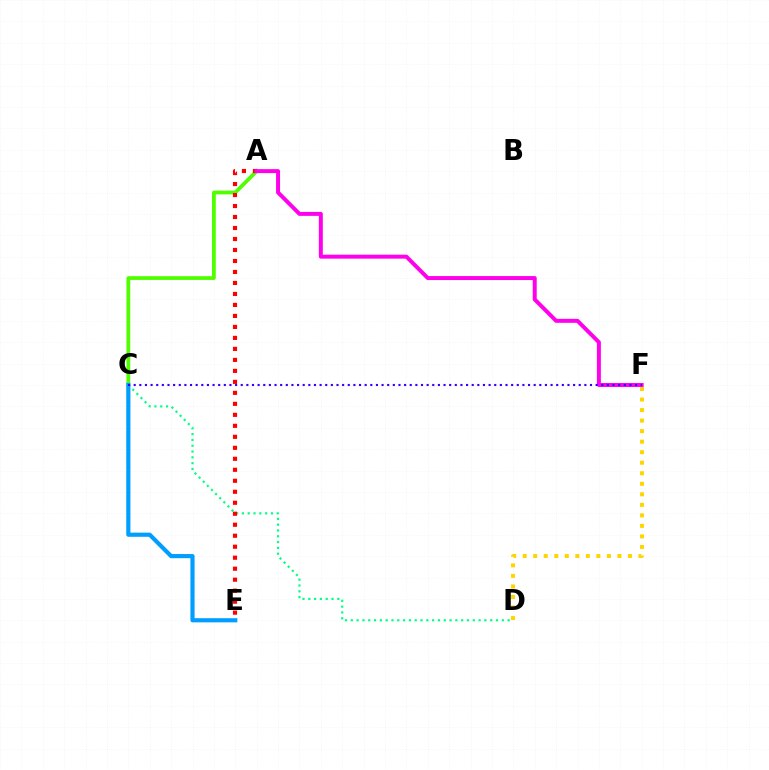{('C', 'D'): [{'color': '#00ff86', 'line_style': 'dotted', 'thickness': 1.58}], ('A', 'C'): [{'color': '#4fff00', 'line_style': 'solid', 'thickness': 2.72}], ('A', 'E'): [{'color': '#ff0000', 'line_style': 'dotted', 'thickness': 2.99}], ('C', 'E'): [{'color': '#009eff', 'line_style': 'solid', 'thickness': 2.99}], ('A', 'F'): [{'color': '#ff00ed', 'line_style': 'solid', 'thickness': 2.86}], ('D', 'F'): [{'color': '#ffd500', 'line_style': 'dotted', 'thickness': 2.86}], ('C', 'F'): [{'color': '#3700ff', 'line_style': 'dotted', 'thickness': 1.53}]}